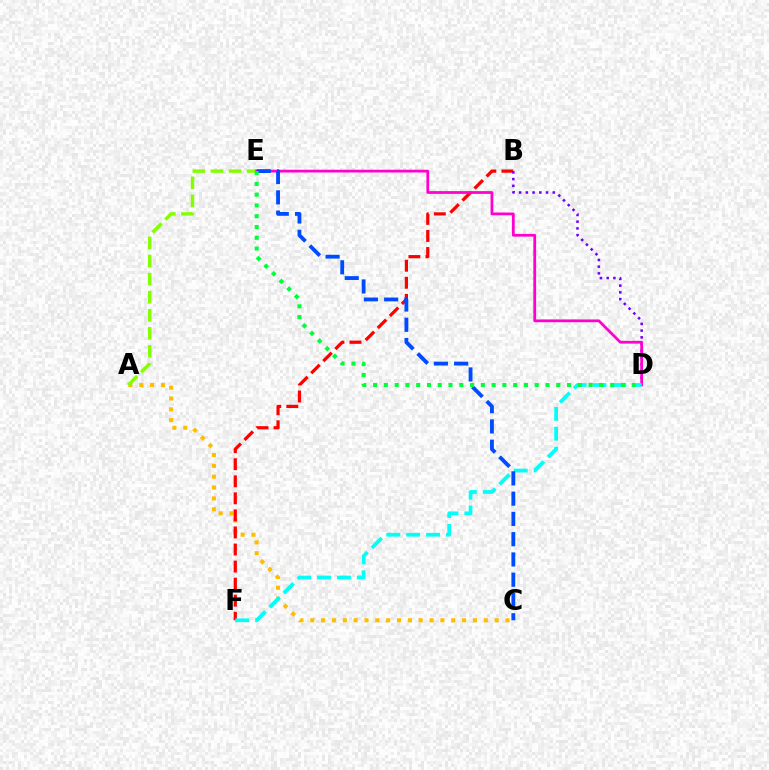{('A', 'C'): [{'color': '#ffbd00', 'line_style': 'dotted', 'thickness': 2.95}], ('B', 'F'): [{'color': '#ff0000', 'line_style': 'dashed', 'thickness': 2.32}], ('A', 'E'): [{'color': '#84ff00', 'line_style': 'dashed', 'thickness': 2.46}], ('B', 'D'): [{'color': '#7200ff', 'line_style': 'dotted', 'thickness': 1.83}], ('D', 'E'): [{'color': '#ff00cf', 'line_style': 'solid', 'thickness': 1.99}, {'color': '#00ff39', 'line_style': 'dotted', 'thickness': 2.93}], ('D', 'F'): [{'color': '#00fff6', 'line_style': 'dashed', 'thickness': 2.7}], ('C', 'E'): [{'color': '#004bff', 'line_style': 'dashed', 'thickness': 2.75}]}